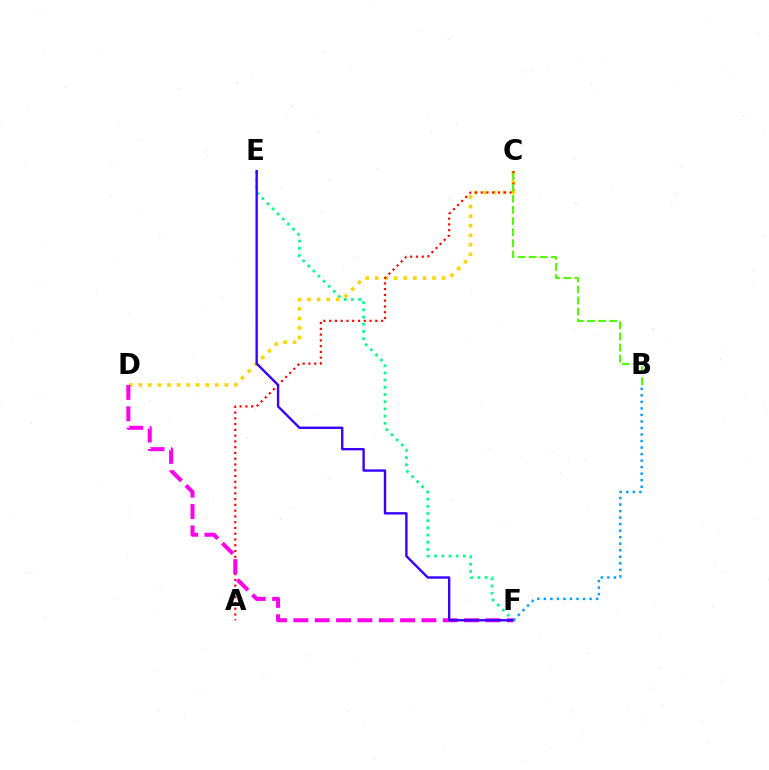{('E', 'F'): [{'color': '#00ff86', 'line_style': 'dotted', 'thickness': 1.95}, {'color': '#3700ff', 'line_style': 'solid', 'thickness': 1.71}], ('C', 'D'): [{'color': '#ffd500', 'line_style': 'dotted', 'thickness': 2.6}], ('A', 'C'): [{'color': '#ff0000', 'line_style': 'dotted', 'thickness': 1.57}], ('B', 'C'): [{'color': '#4fff00', 'line_style': 'dashed', 'thickness': 1.51}], ('D', 'F'): [{'color': '#ff00ed', 'line_style': 'dashed', 'thickness': 2.9}], ('B', 'F'): [{'color': '#009eff', 'line_style': 'dotted', 'thickness': 1.77}]}